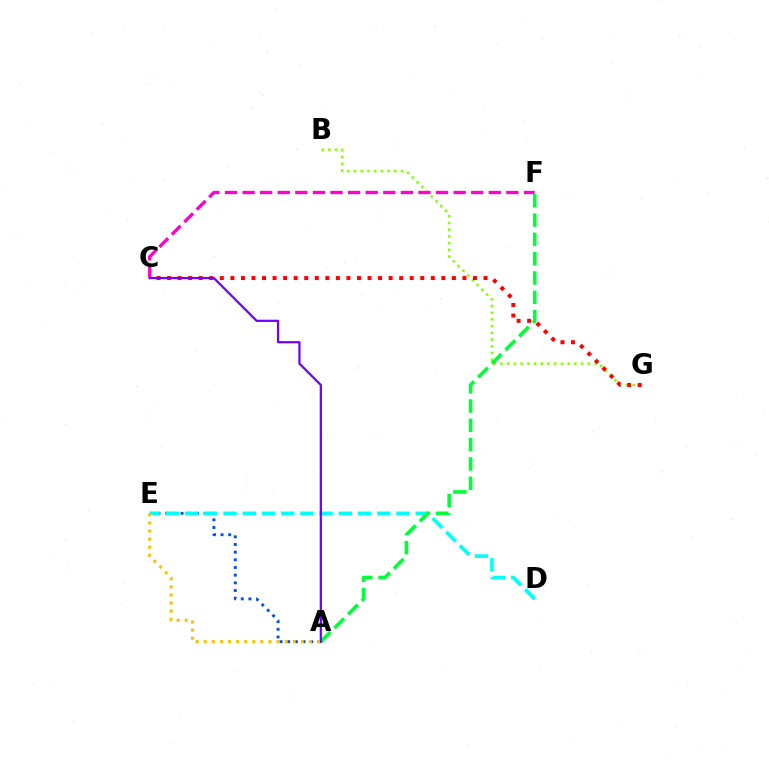{('B', 'G'): [{'color': '#84ff00', 'line_style': 'dotted', 'thickness': 1.83}], ('C', 'G'): [{'color': '#ff0000', 'line_style': 'dotted', 'thickness': 2.87}], ('C', 'F'): [{'color': '#ff00cf', 'line_style': 'dashed', 'thickness': 2.39}], ('A', 'E'): [{'color': '#004bff', 'line_style': 'dotted', 'thickness': 2.08}, {'color': '#ffbd00', 'line_style': 'dotted', 'thickness': 2.2}], ('D', 'E'): [{'color': '#00fff6', 'line_style': 'dashed', 'thickness': 2.61}], ('A', 'F'): [{'color': '#00ff39', 'line_style': 'dashed', 'thickness': 2.63}], ('A', 'C'): [{'color': '#7200ff', 'line_style': 'solid', 'thickness': 1.62}]}